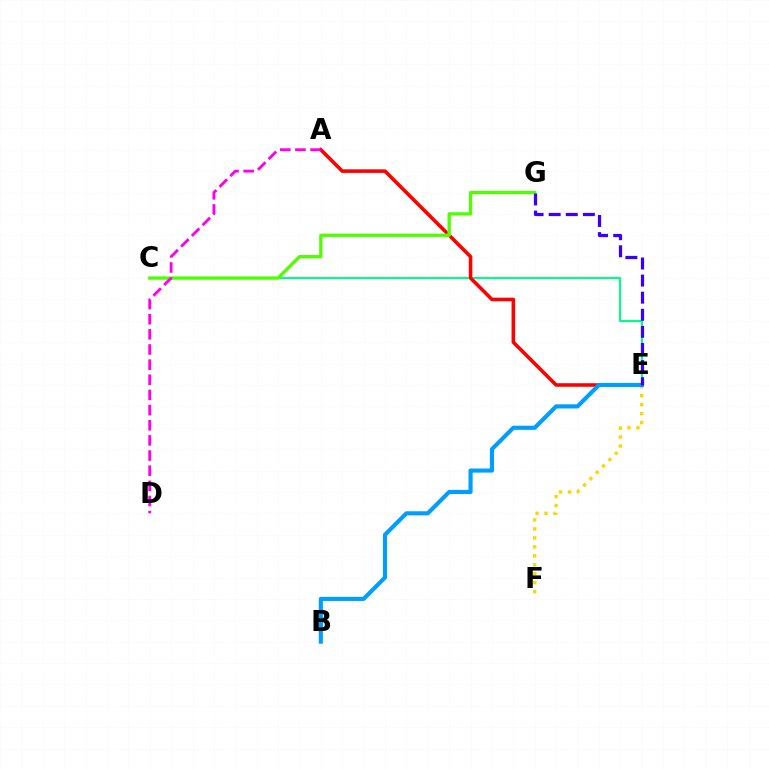{('C', 'E'): [{'color': '#00ff86', 'line_style': 'solid', 'thickness': 1.51}], ('E', 'F'): [{'color': '#ffd500', 'line_style': 'dotted', 'thickness': 2.44}], ('A', 'E'): [{'color': '#ff0000', 'line_style': 'solid', 'thickness': 2.57}], ('C', 'G'): [{'color': '#4fff00', 'line_style': 'solid', 'thickness': 2.38}], ('B', 'E'): [{'color': '#009eff', 'line_style': 'solid', 'thickness': 2.97}], ('E', 'G'): [{'color': '#3700ff', 'line_style': 'dashed', 'thickness': 2.32}], ('A', 'D'): [{'color': '#ff00ed', 'line_style': 'dashed', 'thickness': 2.06}]}